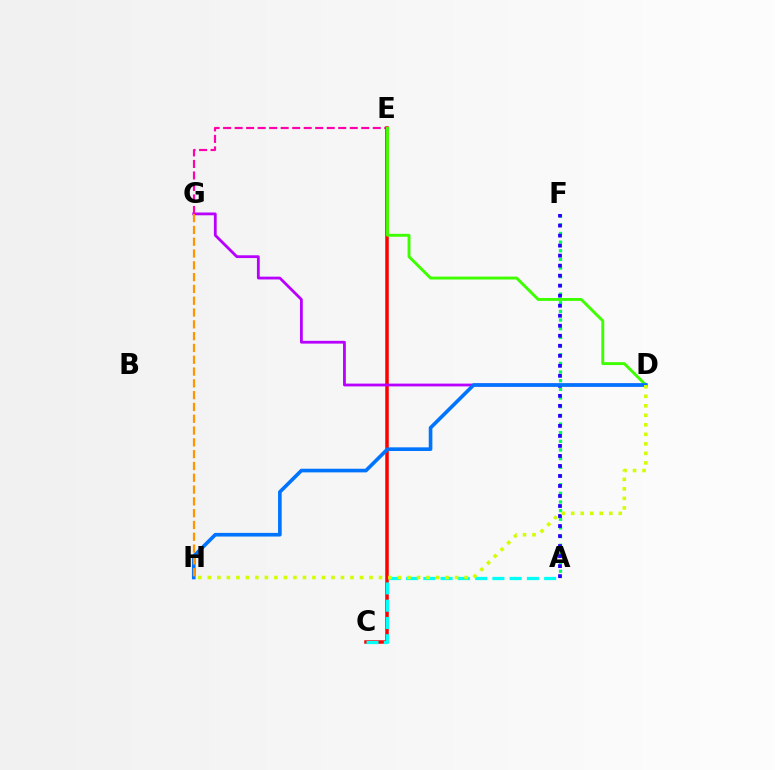{('C', 'E'): [{'color': '#ff0000', 'line_style': 'solid', 'thickness': 2.52}], ('D', 'G'): [{'color': '#b900ff', 'line_style': 'solid', 'thickness': 2.01}], ('A', 'C'): [{'color': '#00fff6', 'line_style': 'dashed', 'thickness': 2.34}], ('A', 'F'): [{'color': '#00ff5c', 'line_style': 'dotted', 'thickness': 2.35}, {'color': '#2500ff', 'line_style': 'dotted', 'thickness': 2.72}], ('E', 'G'): [{'color': '#ff00ac', 'line_style': 'dashed', 'thickness': 1.56}], ('D', 'E'): [{'color': '#3dff00', 'line_style': 'solid', 'thickness': 2.09}], ('D', 'H'): [{'color': '#0074ff', 'line_style': 'solid', 'thickness': 2.62}, {'color': '#d1ff00', 'line_style': 'dotted', 'thickness': 2.58}], ('G', 'H'): [{'color': '#ff9400', 'line_style': 'dashed', 'thickness': 1.6}]}